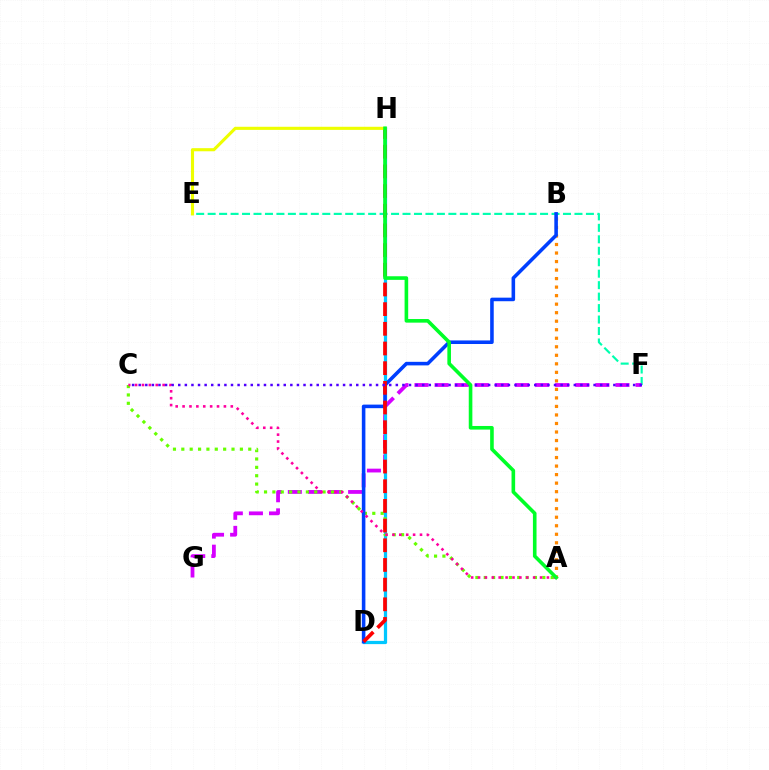{('E', 'F'): [{'color': '#00ffaf', 'line_style': 'dashed', 'thickness': 1.56}], ('A', 'B'): [{'color': '#ff8800', 'line_style': 'dotted', 'thickness': 2.32}], ('F', 'G'): [{'color': '#d600ff', 'line_style': 'dashed', 'thickness': 2.73}], ('D', 'H'): [{'color': '#00c7ff', 'line_style': 'solid', 'thickness': 2.33}, {'color': '#ff0000', 'line_style': 'dashed', 'thickness': 2.67}], ('A', 'C'): [{'color': '#66ff00', 'line_style': 'dotted', 'thickness': 2.27}, {'color': '#ff00a0', 'line_style': 'dotted', 'thickness': 1.87}], ('B', 'D'): [{'color': '#003fff', 'line_style': 'solid', 'thickness': 2.57}], ('C', 'F'): [{'color': '#4f00ff', 'line_style': 'dotted', 'thickness': 1.79}], ('E', 'H'): [{'color': '#eeff00', 'line_style': 'solid', 'thickness': 2.24}], ('A', 'H'): [{'color': '#00ff27', 'line_style': 'solid', 'thickness': 2.6}]}